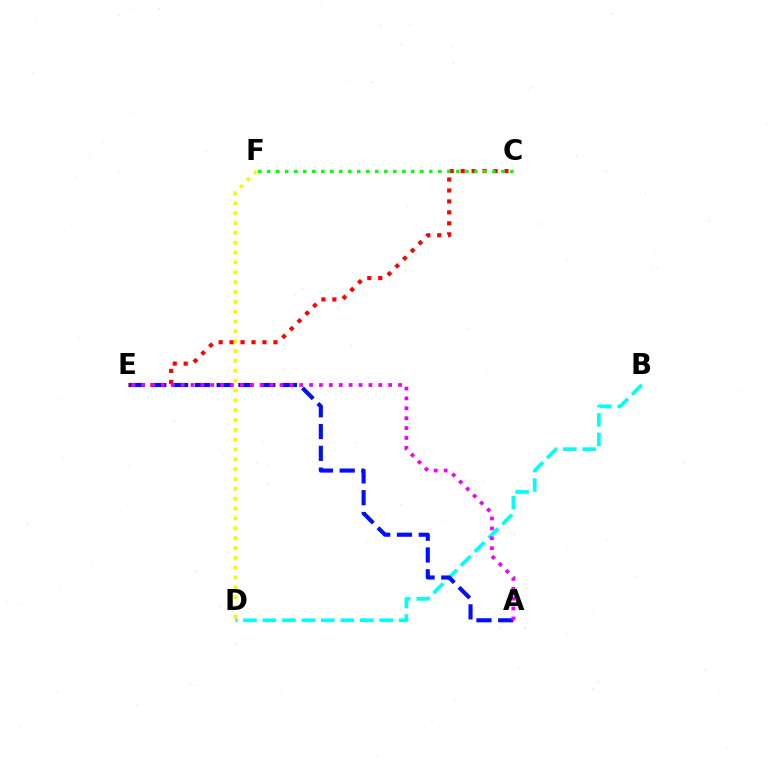{('B', 'D'): [{'color': '#00fff6', 'line_style': 'dashed', 'thickness': 2.64}], ('C', 'E'): [{'color': '#ff0000', 'line_style': 'dotted', 'thickness': 2.98}], ('C', 'F'): [{'color': '#08ff00', 'line_style': 'dotted', 'thickness': 2.45}], ('A', 'E'): [{'color': '#0010ff', 'line_style': 'dashed', 'thickness': 2.96}, {'color': '#ee00ff', 'line_style': 'dotted', 'thickness': 2.69}], ('D', 'F'): [{'color': '#fcf500', 'line_style': 'dotted', 'thickness': 2.67}]}